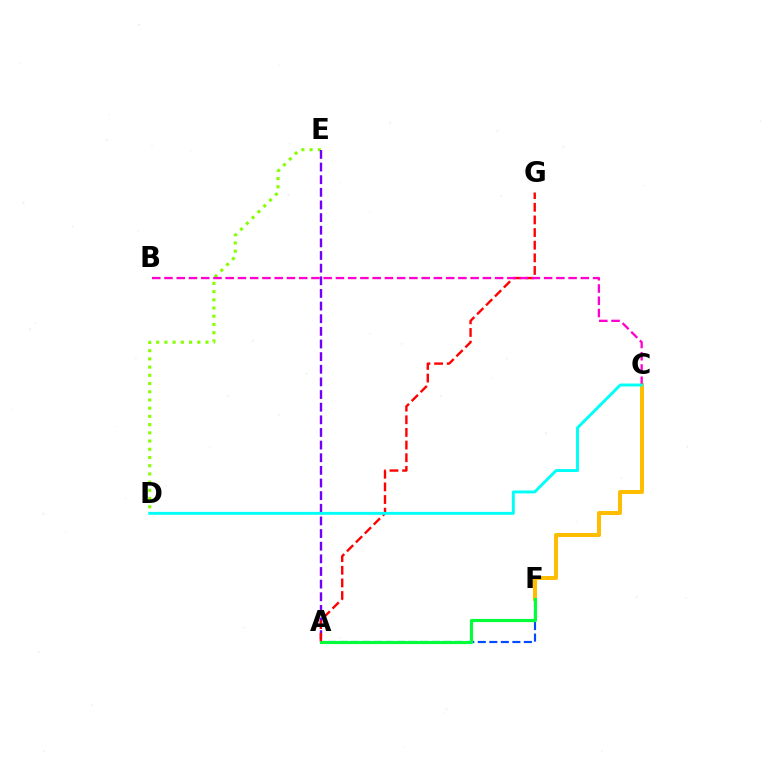{('A', 'F'): [{'color': '#004bff', 'line_style': 'dashed', 'thickness': 1.57}, {'color': '#00ff39', 'line_style': 'solid', 'thickness': 2.25}], ('C', 'F'): [{'color': '#ffbd00', 'line_style': 'solid', 'thickness': 2.87}], ('D', 'E'): [{'color': '#84ff00', 'line_style': 'dotted', 'thickness': 2.23}], ('A', 'E'): [{'color': '#7200ff', 'line_style': 'dashed', 'thickness': 1.72}], ('A', 'G'): [{'color': '#ff0000', 'line_style': 'dashed', 'thickness': 1.72}], ('B', 'C'): [{'color': '#ff00cf', 'line_style': 'dashed', 'thickness': 1.66}], ('C', 'D'): [{'color': '#00fff6', 'line_style': 'solid', 'thickness': 2.11}]}